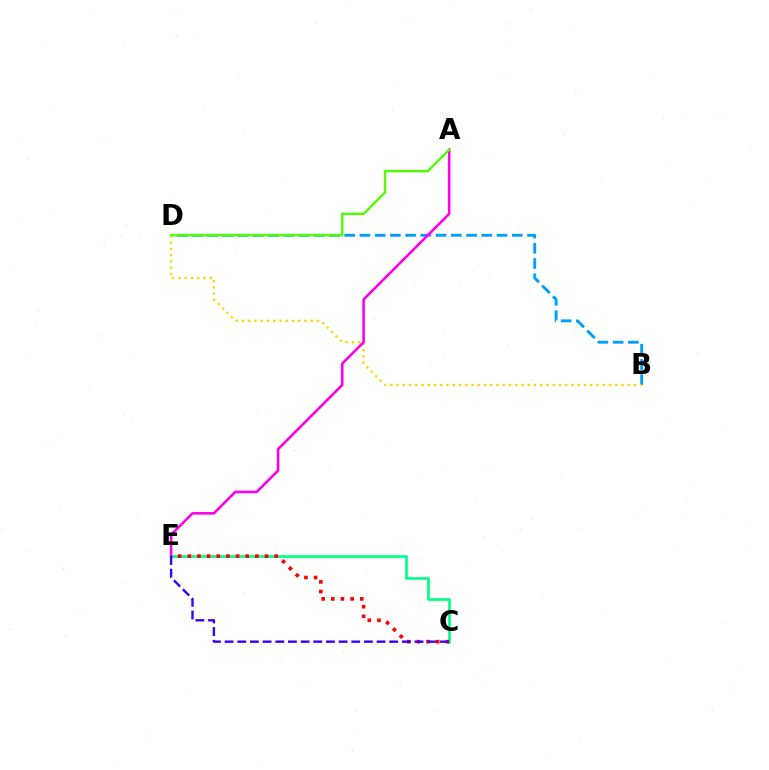{('B', 'D'): [{'color': '#009eff', 'line_style': 'dashed', 'thickness': 2.07}, {'color': '#ffd500', 'line_style': 'dotted', 'thickness': 1.7}], ('C', 'E'): [{'color': '#00ff86', 'line_style': 'solid', 'thickness': 1.91}, {'color': '#ff0000', 'line_style': 'dotted', 'thickness': 2.62}, {'color': '#3700ff', 'line_style': 'dashed', 'thickness': 1.72}], ('A', 'E'): [{'color': '#ff00ed', 'line_style': 'solid', 'thickness': 1.88}], ('A', 'D'): [{'color': '#4fff00', 'line_style': 'solid', 'thickness': 1.7}]}